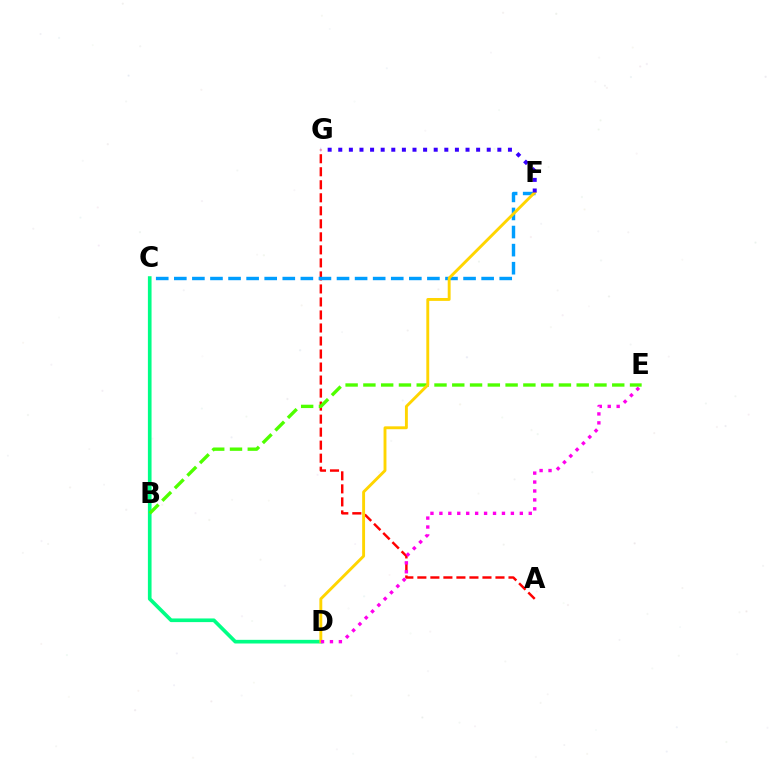{('A', 'G'): [{'color': '#ff0000', 'line_style': 'dashed', 'thickness': 1.77}], ('C', 'F'): [{'color': '#009eff', 'line_style': 'dashed', 'thickness': 2.46}], ('C', 'D'): [{'color': '#00ff86', 'line_style': 'solid', 'thickness': 2.63}], ('B', 'E'): [{'color': '#4fff00', 'line_style': 'dashed', 'thickness': 2.41}], ('D', 'F'): [{'color': '#ffd500', 'line_style': 'solid', 'thickness': 2.08}], ('F', 'G'): [{'color': '#3700ff', 'line_style': 'dotted', 'thickness': 2.88}], ('D', 'E'): [{'color': '#ff00ed', 'line_style': 'dotted', 'thickness': 2.43}]}